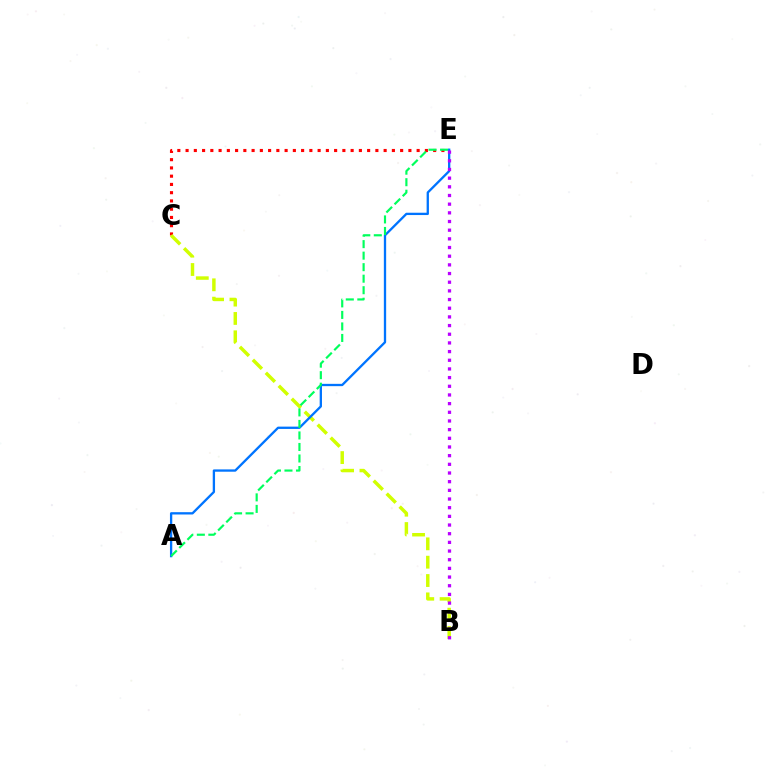{('C', 'E'): [{'color': '#ff0000', 'line_style': 'dotted', 'thickness': 2.24}], ('B', 'C'): [{'color': '#d1ff00', 'line_style': 'dashed', 'thickness': 2.49}], ('A', 'E'): [{'color': '#0074ff', 'line_style': 'solid', 'thickness': 1.67}, {'color': '#00ff5c', 'line_style': 'dashed', 'thickness': 1.57}], ('B', 'E'): [{'color': '#b900ff', 'line_style': 'dotted', 'thickness': 2.36}]}